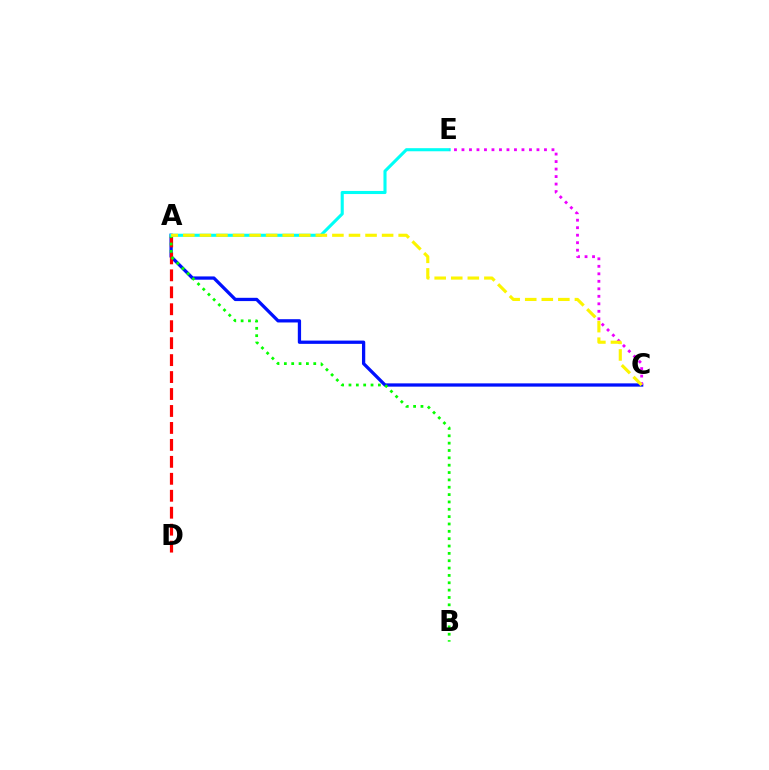{('A', 'C'): [{'color': '#0010ff', 'line_style': 'solid', 'thickness': 2.36}, {'color': '#fcf500', 'line_style': 'dashed', 'thickness': 2.25}], ('A', 'D'): [{'color': '#ff0000', 'line_style': 'dashed', 'thickness': 2.3}], ('A', 'B'): [{'color': '#08ff00', 'line_style': 'dotted', 'thickness': 2.0}], ('A', 'E'): [{'color': '#00fff6', 'line_style': 'solid', 'thickness': 2.23}], ('C', 'E'): [{'color': '#ee00ff', 'line_style': 'dotted', 'thickness': 2.04}]}